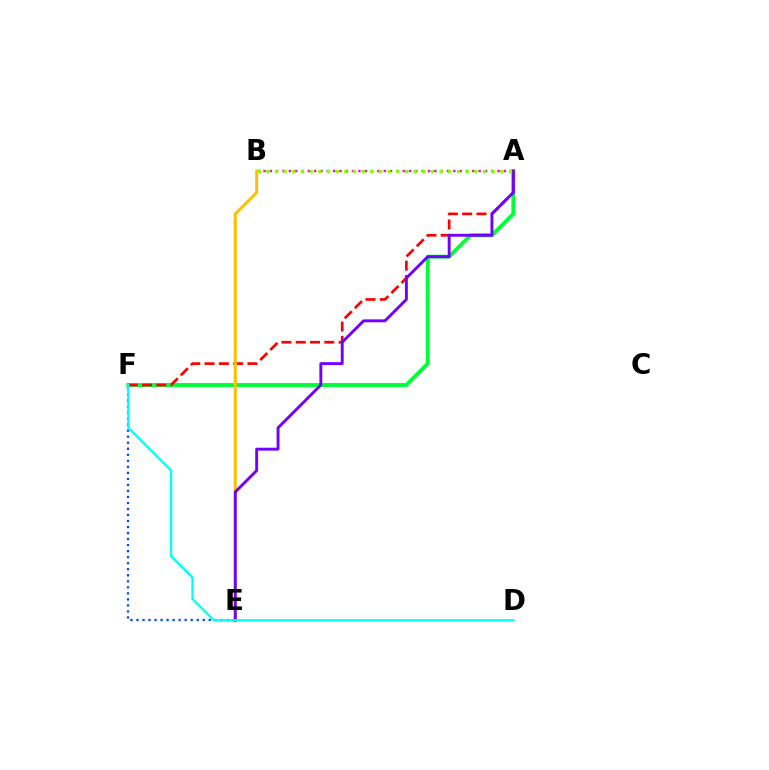{('A', 'F'): [{'color': '#00ff39', 'line_style': 'solid', 'thickness': 2.81}, {'color': '#ff0000', 'line_style': 'dashed', 'thickness': 1.94}], ('A', 'B'): [{'color': '#ff00cf', 'line_style': 'dotted', 'thickness': 1.72}, {'color': '#84ff00', 'line_style': 'dotted', 'thickness': 2.35}], ('B', 'E'): [{'color': '#ffbd00', 'line_style': 'solid', 'thickness': 2.12}], ('E', 'F'): [{'color': '#004bff', 'line_style': 'dotted', 'thickness': 1.64}], ('A', 'E'): [{'color': '#7200ff', 'line_style': 'solid', 'thickness': 2.09}], ('D', 'F'): [{'color': '#00fff6', 'line_style': 'solid', 'thickness': 1.67}]}